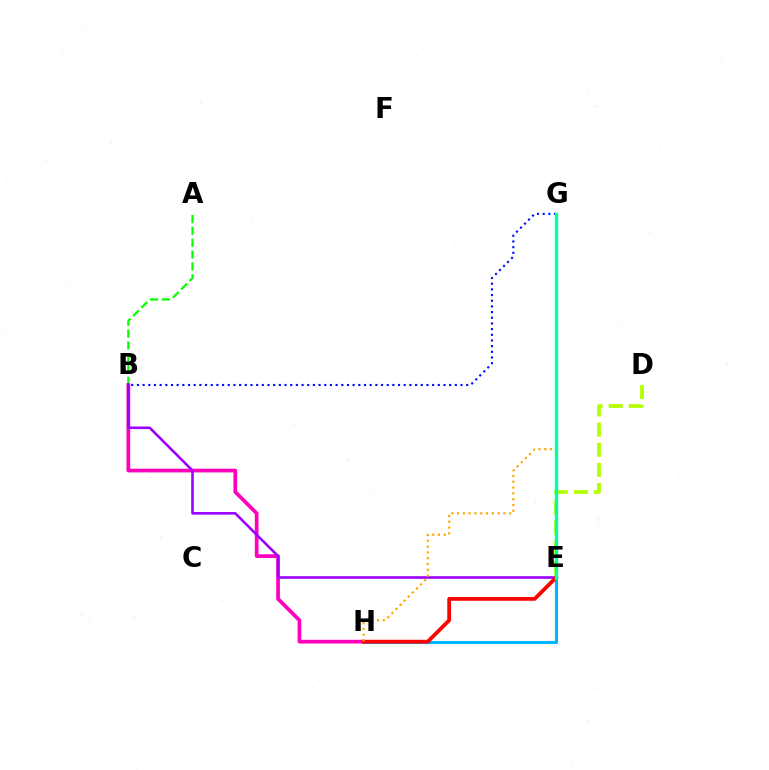{('A', 'B'): [{'color': '#08ff00', 'line_style': 'dashed', 'thickness': 1.61}], ('E', 'H'): [{'color': '#00b5ff', 'line_style': 'solid', 'thickness': 2.23}, {'color': '#ff0000', 'line_style': 'solid', 'thickness': 2.72}], ('B', 'H'): [{'color': '#ff00bd', 'line_style': 'solid', 'thickness': 2.68}], ('B', 'E'): [{'color': '#9b00ff', 'line_style': 'solid', 'thickness': 1.86}], ('D', 'E'): [{'color': '#b3ff00', 'line_style': 'dashed', 'thickness': 2.74}], ('B', 'G'): [{'color': '#0010ff', 'line_style': 'dotted', 'thickness': 1.54}], ('G', 'H'): [{'color': '#ffa500', 'line_style': 'dotted', 'thickness': 1.57}], ('E', 'G'): [{'color': '#00ff9d', 'line_style': 'solid', 'thickness': 2.41}]}